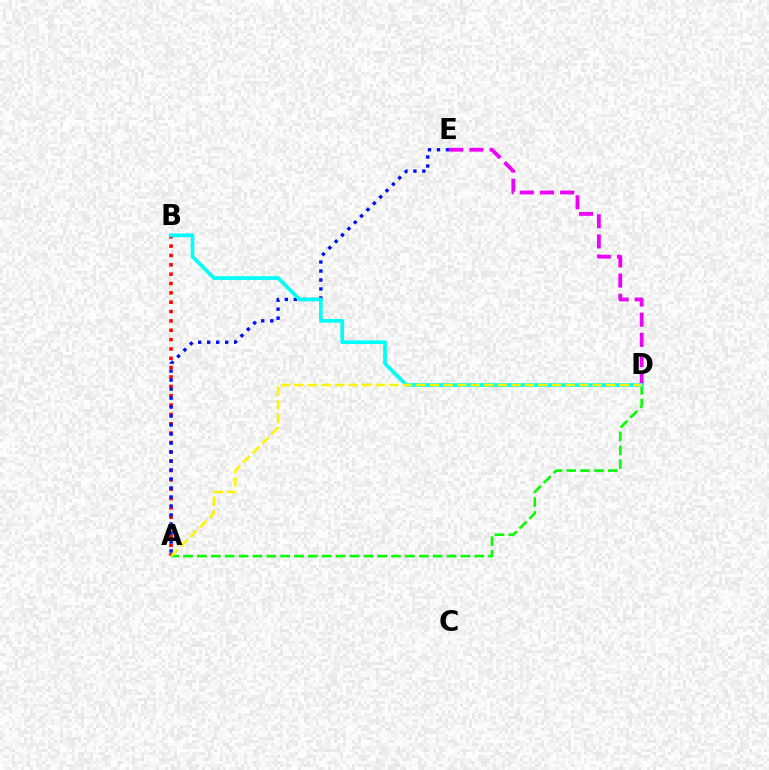{('A', 'D'): [{'color': '#08ff00', 'line_style': 'dashed', 'thickness': 1.88}, {'color': '#fcf500', 'line_style': 'dashed', 'thickness': 1.84}], ('A', 'B'): [{'color': '#ff0000', 'line_style': 'dotted', 'thickness': 2.54}], ('D', 'E'): [{'color': '#ee00ff', 'line_style': 'dashed', 'thickness': 2.74}], ('A', 'E'): [{'color': '#0010ff', 'line_style': 'dotted', 'thickness': 2.44}], ('B', 'D'): [{'color': '#00fff6', 'line_style': 'solid', 'thickness': 2.65}]}